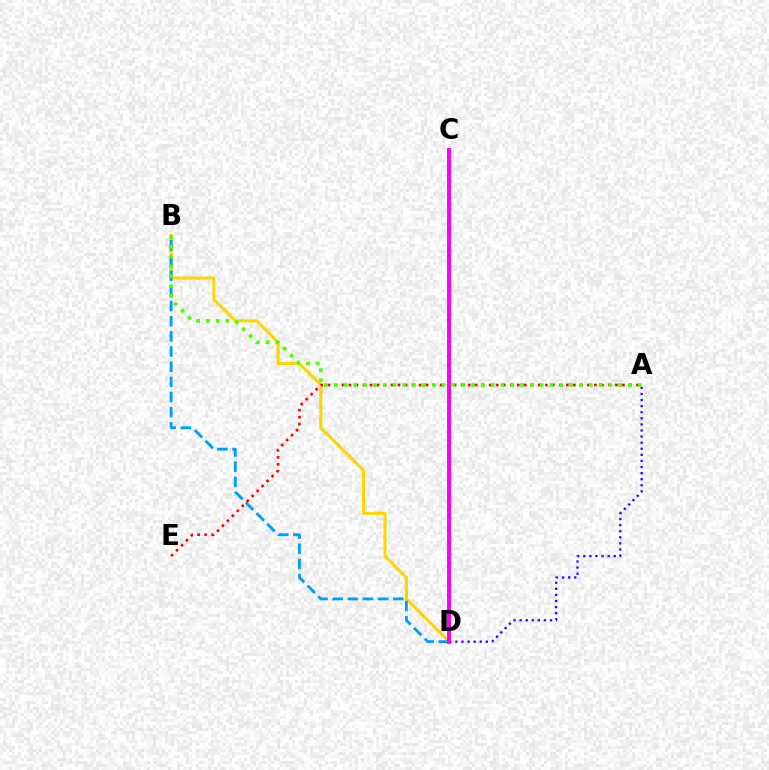{('B', 'D'): [{'color': '#ffd500', 'line_style': 'solid', 'thickness': 2.23}, {'color': '#009eff', 'line_style': 'dashed', 'thickness': 2.06}], ('C', 'D'): [{'color': '#00ff86', 'line_style': 'solid', 'thickness': 2.04}, {'color': '#ff00ed', 'line_style': 'solid', 'thickness': 2.84}], ('A', 'E'): [{'color': '#ff0000', 'line_style': 'dotted', 'thickness': 1.91}], ('A', 'D'): [{'color': '#3700ff', 'line_style': 'dotted', 'thickness': 1.65}], ('A', 'B'): [{'color': '#4fff00', 'line_style': 'dotted', 'thickness': 2.67}]}